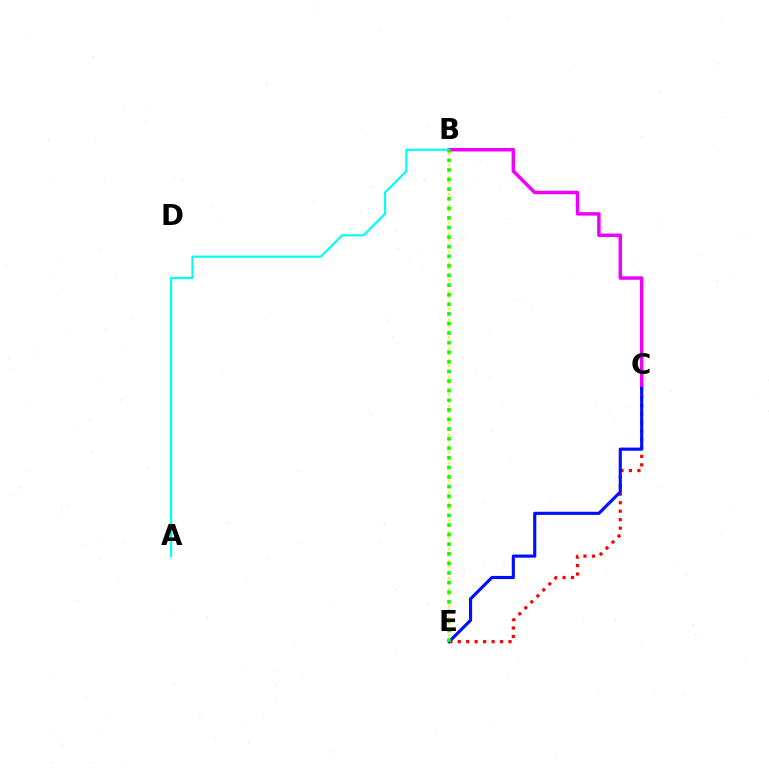{('C', 'E'): [{'color': '#ff0000', 'line_style': 'dotted', 'thickness': 2.3}, {'color': '#0010ff', 'line_style': 'solid', 'thickness': 2.26}], ('B', 'E'): [{'color': '#fcf500', 'line_style': 'dotted', 'thickness': 1.56}, {'color': '#08ff00', 'line_style': 'dotted', 'thickness': 2.61}], ('B', 'C'): [{'color': '#ee00ff', 'line_style': 'solid', 'thickness': 2.5}], ('A', 'B'): [{'color': '#00fff6', 'line_style': 'solid', 'thickness': 1.58}]}